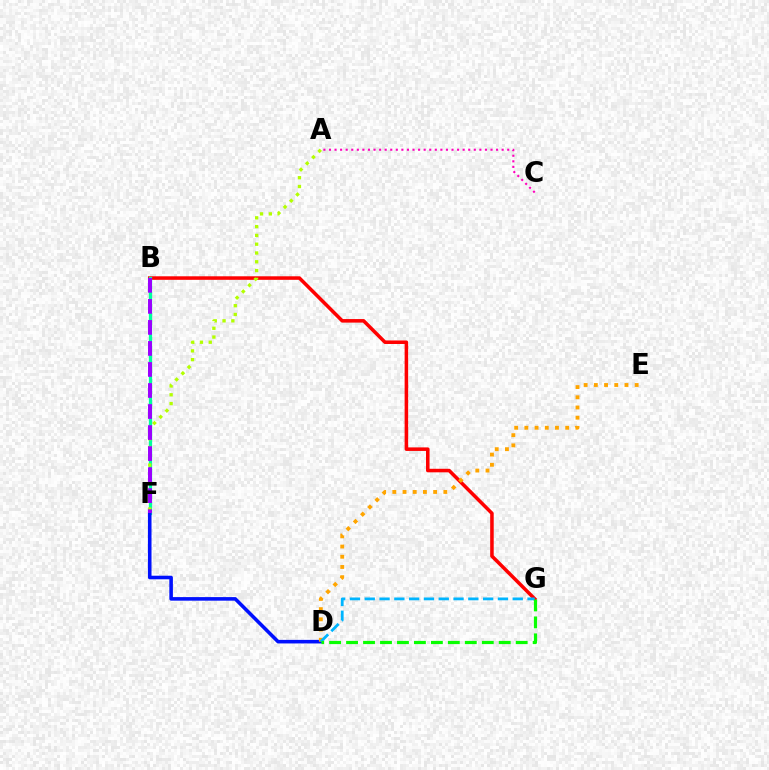{('B', 'G'): [{'color': '#ff0000', 'line_style': 'solid', 'thickness': 2.54}], ('B', 'F'): [{'color': '#00ff9d', 'line_style': 'solid', 'thickness': 2.36}, {'color': '#9b00ff', 'line_style': 'dashed', 'thickness': 2.86}], ('D', 'F'): [{'color': '#0010ff', 'line_style': 'solid', 'thickness': 2.57}], ('A', 'F'): [{'color': '#b3ff00', 'line_style': 'dotted', 'thickness': 2.39}], ('D', 'E'): [{'color': '#ffa500', 'line_style': 'dotted', 'thickness': 2.77}], ('A', 'C'): [{'color': '#ff00bd', 'line_style': 'dotted', 'thickness': 1.51}], ('D', 'G'): [{'color': '#00b5ff', 'line_style': 'dashed', 'thickness': 2.01}, {'color': '#08ff00', 'line_style': 'dashed', 'thickness': 2.3}]}